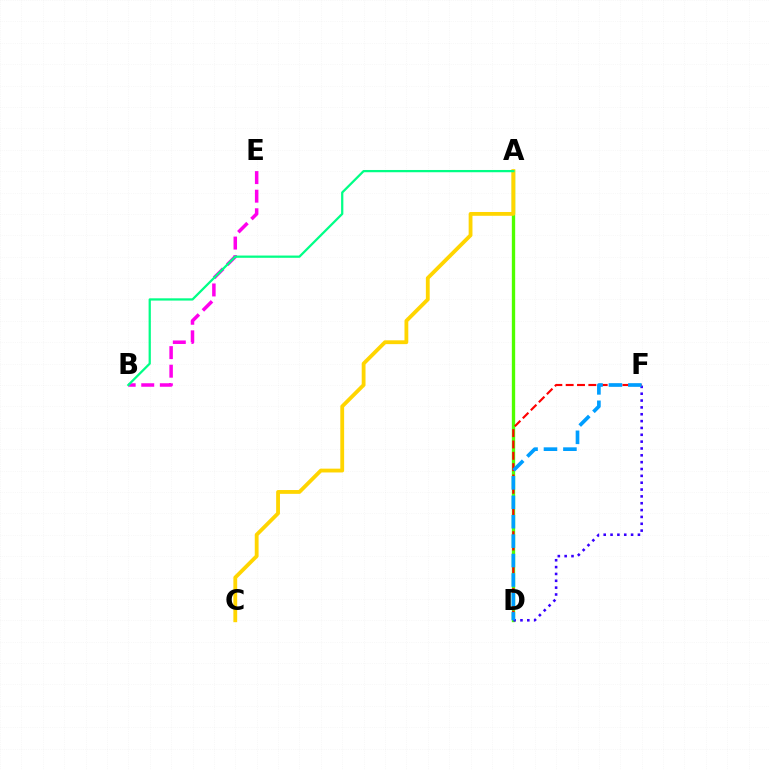{('A', 'D'): [{'color': '#4fff00', 'line_style': 'solid', 'thickness': 2.4}], ('D', 'F'): [{'color': '#3700ff', 'line_style': 'dotted', 'thickness': 1.86}, {'color': '#ff0000', 'line_style': 'dashed', 'thickness': 1.54}, {'color': '#009eff', 'line_style': 'dashed', 'thickness': 2.64}], ('B', 'E'): [{'color': '#ff00ed', 'line_style': 'dashed', 'thickness': 2.52}], ('A', 'C'): [{'color': '#ffd500', 'line_style': 'solid', 'thickness': 2.75}], ('A', 'B'): [{'color': '#00ff86', 'line_style': 'solid', 'thickness': 1.62}]}